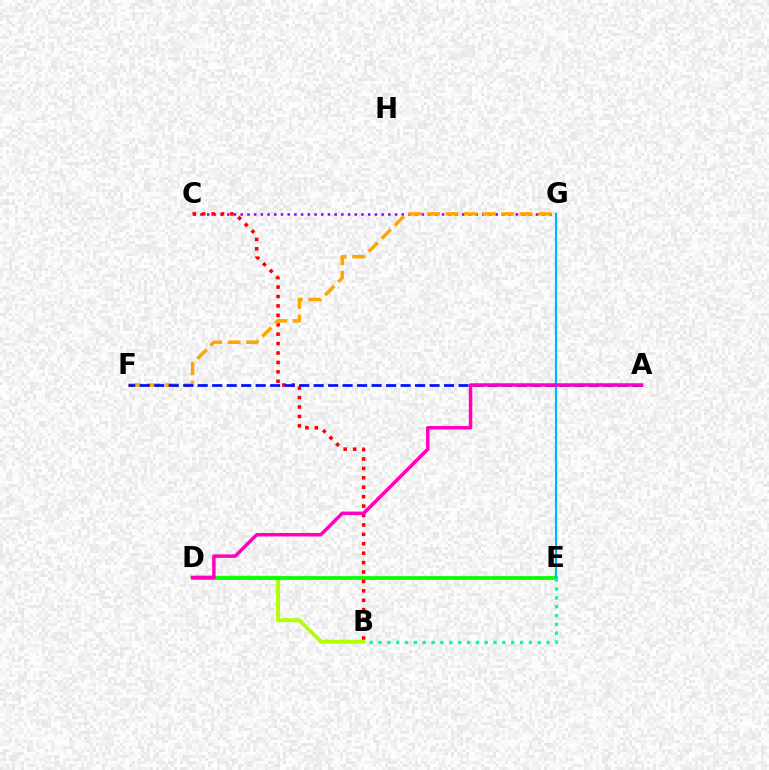{('C', 'G'): [{'color': '#9b00ff', 'line_style': 'dotted', 'thickness': 1.82}], ('B', 'D'): [{'color': '#b3ff00', 'line_style': 'solid', 'thickness': 2.81}], ('D', 'E'): [{'color': '#08ff00', 'line_style': 'solid', 'thickness': 2.71}], ('B', 'C'): [{'color': '#ff0000', 'line_style': 'dotted', 'thickness': 2.56}], ('E', 'G'): [{'color': '#00b5ff', 'line_style': 'solid', 'thickness': 1.57}], ('F', 'G'): [{'color': '#ffa500', 'line_style': 'dashed', 'thickness': 2.51}], ('A', 'F'): [{'color': '#0010ff', 'line_style': 'dashed', 'thickness': 1.97}], ('A', 'D'): [{'color': '#ff00bd', 'line_style': 'solid', 'thickness': 2.52}], ('B', 'E'): [{'color': '#00ff9d', 'line_style': 'dotted', 'thickness': 2.4}]}